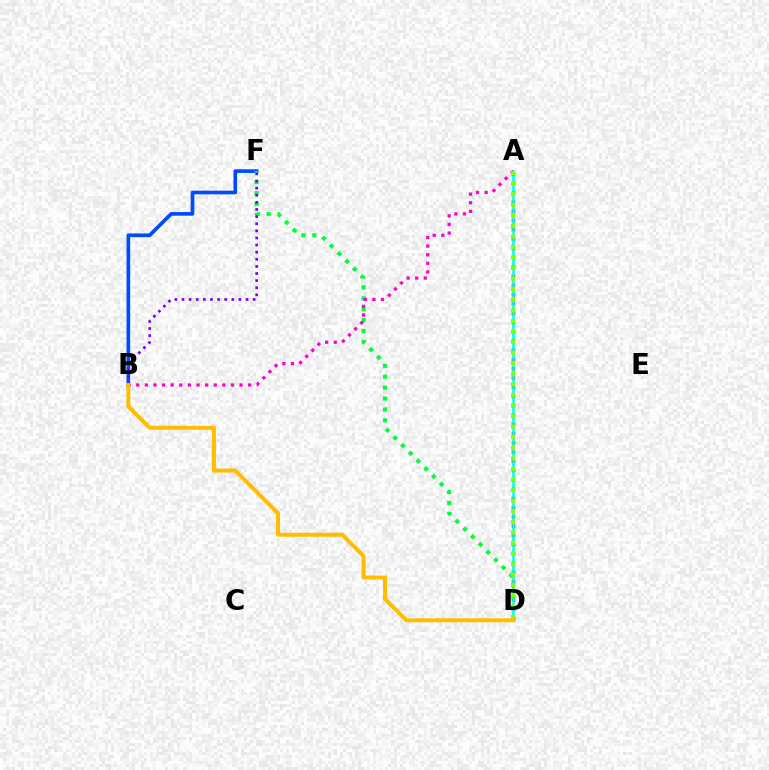{('A', 'D'): [{'color': '#ff0000', 'line_style': 'dotted', 'thickness': 2.52}, {'color': '#00fff6', 'line_style': 'solid', 'thickness': 1.86}, {'color': '#84ff00', 'line_style': 'dotted', 'thickness': 2.87}], ('B', 'F'): [{'color': '#004bff', 'line_style': 'solid', 'thickness': 2.63}, {'color': '#7200ff', 'line_style': 'dotted', 'thickness': 1.93}], ('D', 'F'): [{'color': '#00ff39', 'line_style': 'dotted', 'thickness': 2.96}], ('A', 'B'): [{'color': '#ff00cf', 'line_style': 'dotted', 'thickness': 2.34}], ('B', 'D'): [{'color': '#ffbd00', 'line_style': 'solid', 'thickness': 2.86}]}